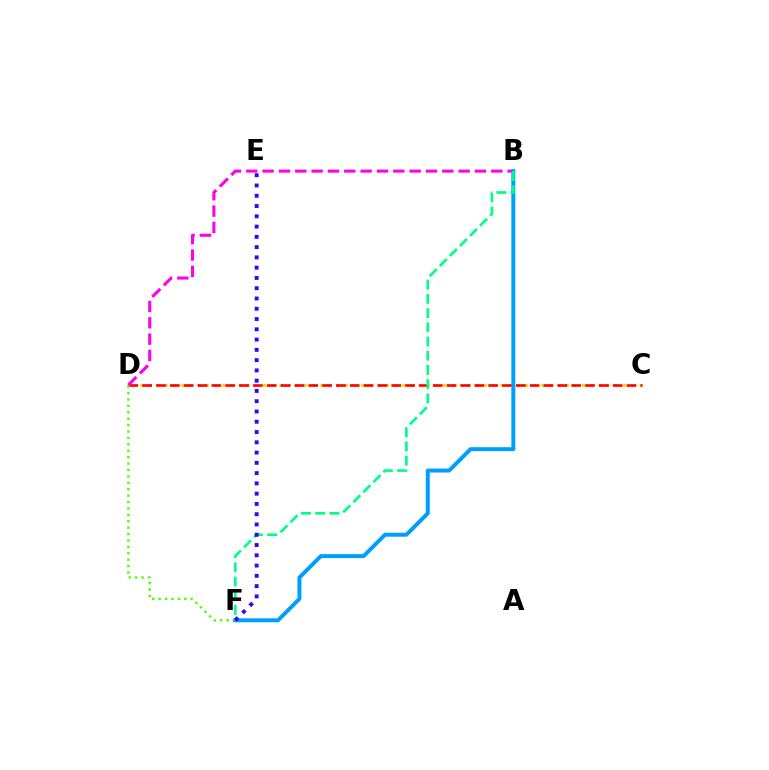{('C', 'D'): [{'color': '#ffd500', 'line_style': 'dotted', 'thickness': 2.22}, {'color': '#ff0000', 'line_style': 'dashed', 'thickness': 1.88}], ('D', 'F'): [{'color': '#4fff00', 'line_style': 'dotted', 'thickness': 1.74}], ('B', 'D'): [{'color': '#ff00ed', 'line_style': 'dashed', 'thickness': 2.22}], ('B', 'F'): [{'color': '#009eff', 'line_style': 'solid', 'thickness': 2.85}, {'color': '#00ff86', 'line_style': 'dashed', 'thickness': 1.93}], ('E', 'F'): [{'color': '#3700ff', 'line_style': 'dotted', 'thickness': 2.79}]}